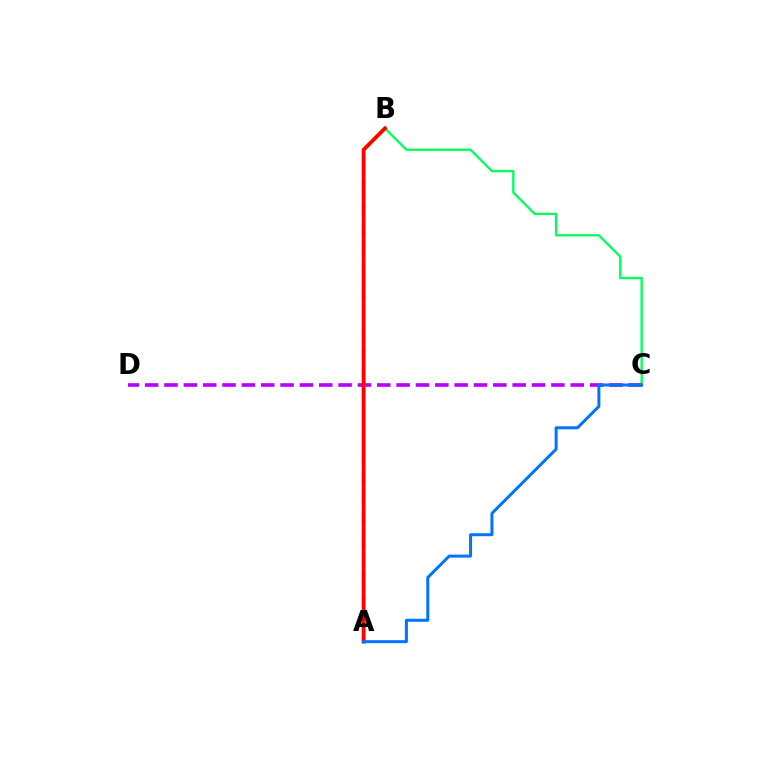{('B', 'C'): [{'color': '#00ff5c', 'line_style': 'solid', 'thickness': 1.68}], ('A', 'B'): [{'color': '#d1ff00', 'line_style': 'dashed', 'thickness': 2.8}, {'color': '#ff0000', 'line_style': 'solid', 'thickness': 2.7}], ('C', 'D'): [{'color': '#b900ff', 'line_style': 'dashed', 'thickness': 2.63}], ('A', 'C'): [{'color': '#0074ff', 'line_style': 'solid', 'thickness': 2.16}]}